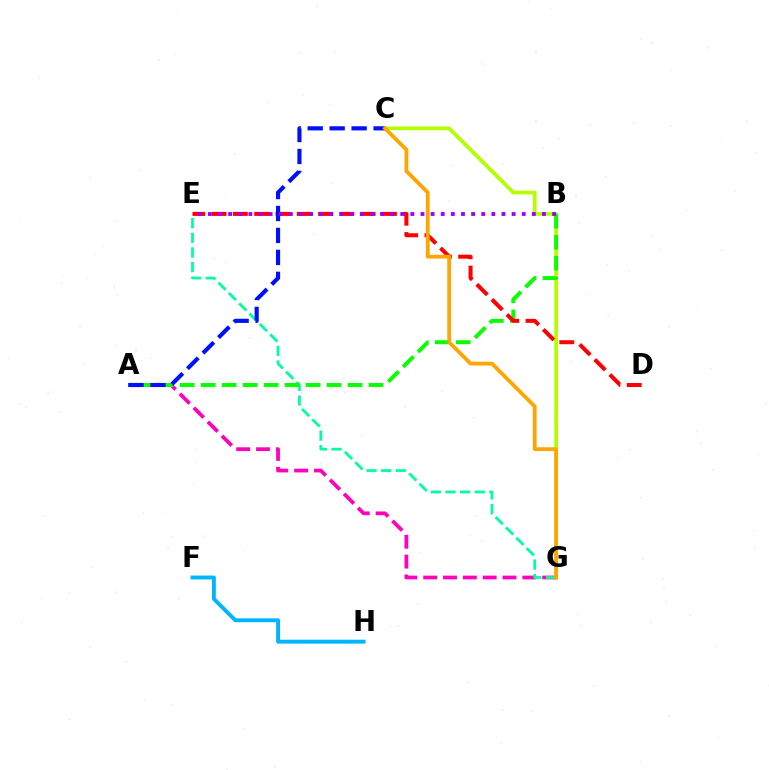{('C', 'G'): [{'color': '#b3ff00', 'line_style': 'solid', 'thickness': 2.68}, {'color': '#ffa500', 'line_style': 'solid', 'thickness': 2.73}], ('A', 'G'): [{'color': '#ff00bd', 'line_style': 'dashed', 'thickness': 2.7}], ('E', 'G'): [{'color': '#00ff9d', 'line_style': 'dashed', 'thickness': 1.99}], ('A', 'B'): [{'color': '#08ff00', 'line_style': 'dashed', 'thickness': 2.85}], ('D', 'E'): [{'color': '#ff0000', 'line_style': 'dashed', 'thickness': 2.89}], ('A', 'C'): [{'color': '#0010ff', 'line_style': 'dashed', 'thickness': 2.98}], ('F', 'H'): [{'color': '#00b5ff', 'line_style': 'solid', 'thickness': 2.8}], ('B', 'E'): [{'color': '#9b00ff', 'line_style': 'dotted', 'thickness': 2.75}]}